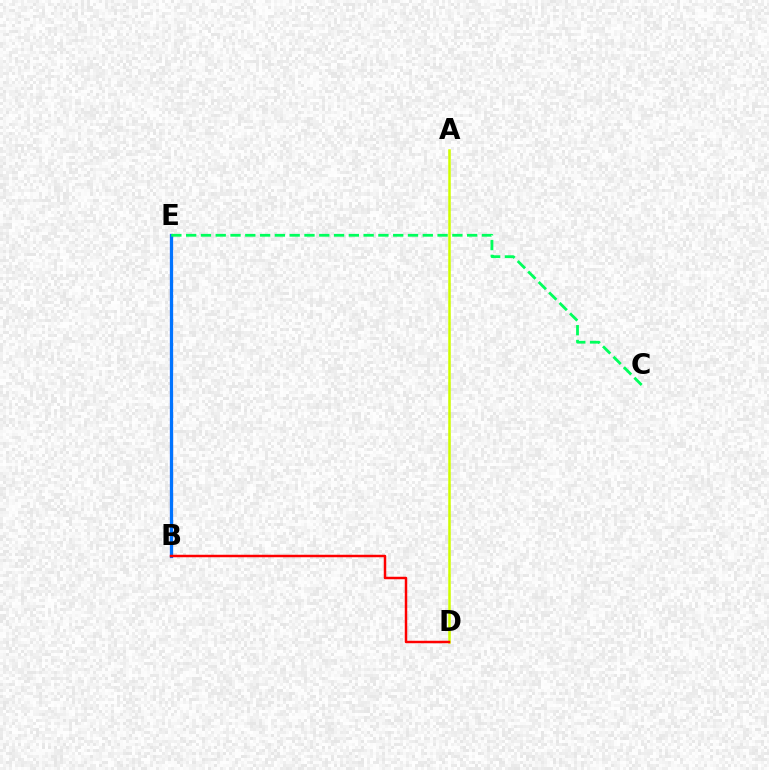{('B', 'E'): [{'color': '#b900ff', 'line_style': 'solid', 'thickness': 2.2}, {'color': '#0074ff', 'line_style': 'solid', 'thickness': 2.33}], ('A', 'D'): [{'color': '#d1ff00', 'line_style': 'solid', 'thickness': 1.81}], ('C', 'E'): [{'color': '#00ff5c', 'line_style': 'dashed', 'thickness': 2.01}], ('B', 'D'): [{'color': '#ff0000', 'line_style': 'solid', 'thickness': 1.78}]}